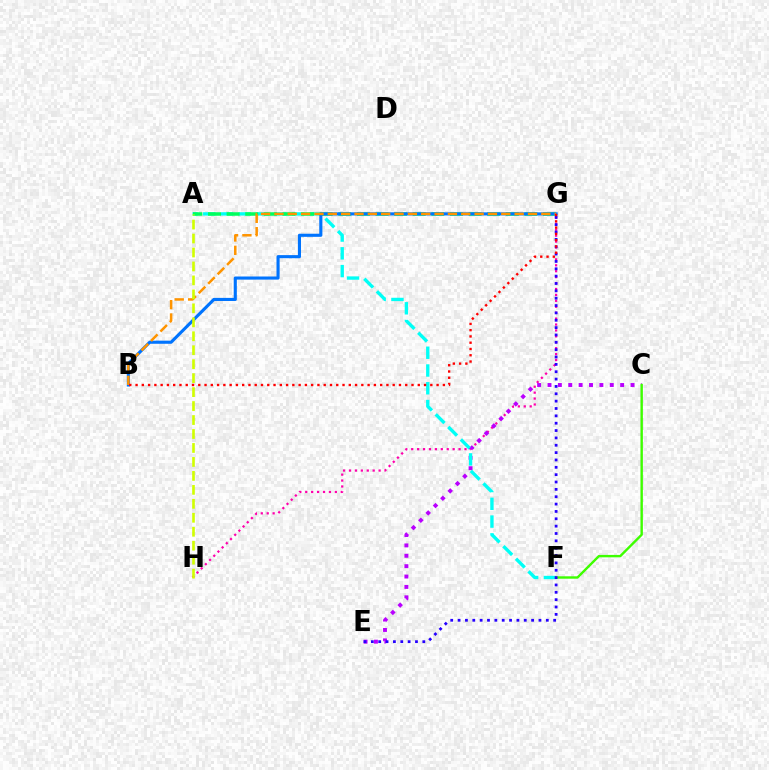{('G', 'H'): [{'color': '#ff00ac', 'line_style': 'dotted', 'thickness': 1.61}], ('C', 'E'): [{'color': '#b900ff', 'line_style': 'dotted', 'thickness': 2.82}], ('A', 'F'): [{'color': '#00fff6', 'line_style': 'dashed', 'thickness': 2.41}], ('C', 'F'): [{'color': '#3dff00', 'line_style': 'solid', 'thickness': 1.74}], ('E', 'G'): [{'color': '#2500ff', 'line_style': 'dotted', 'thickness': 2.0}], ('A', 'G'): [{'color': '#00ff5c', 'line_style': 'dashed', 'thickness': 2.53}], ('B', 'G'): [{'color': '#0074ff', 'line_style': 'solid', 'thickness': 2.24}, {'color': '#ff9400', 'line_style': 'dashed', 'thickness': 1.81}, {'color': '#ff0000', 'line_style': 'dotted', 'thickness': 1.7}], ('A', 'H'): [{'color': '#d1ff00', 'line_style': 'dashed', 'thickness': 1.9}]}